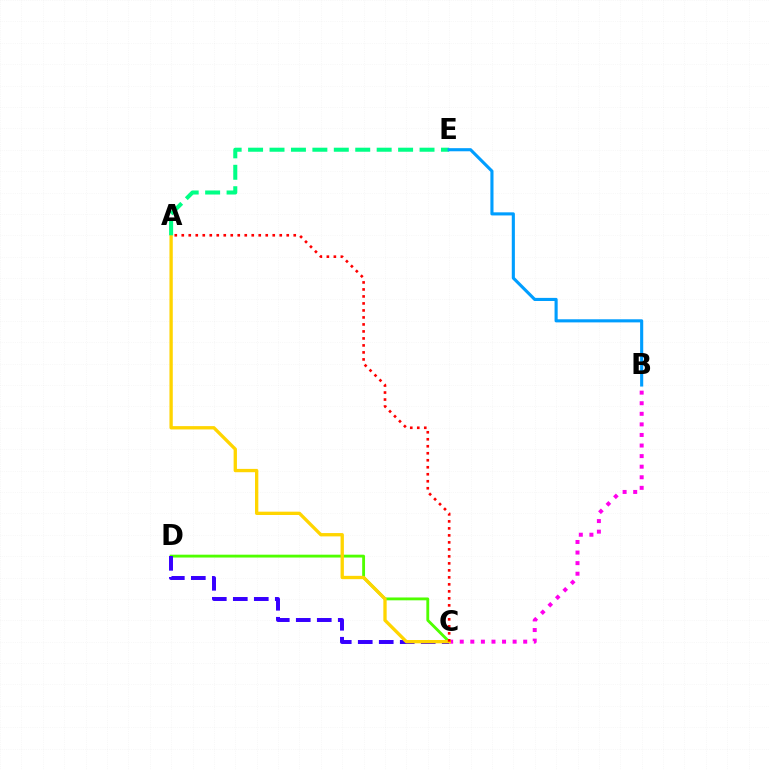{('B', 'C'): [{'color': '#ff00ed', 'line_style': 'dotted', 'thickness': 2.87}], ('C', 'D'): [{'color': '#4fff00', 'line_style': 'solid', 'thickness': 2.05}, {'color': '#3700ff', 'line_style': 'dashed', 'thickness': 2.85}], ('A', 'C'): [{'color': '#ffd500', 'line_style': 'solid', 'thickness': 2.39}, {'color': '#ff0000', 'line_style': 'dotted', 'thickness': 1.9}], ('A', 'E'): [{'color': '#00ff86', 'line_style': 'dashed', 'thickness': 2.91}], ('B', 'E'): [{'color': '#009eff', 'line_style': 'solid', 'thickness': 2.24}]}